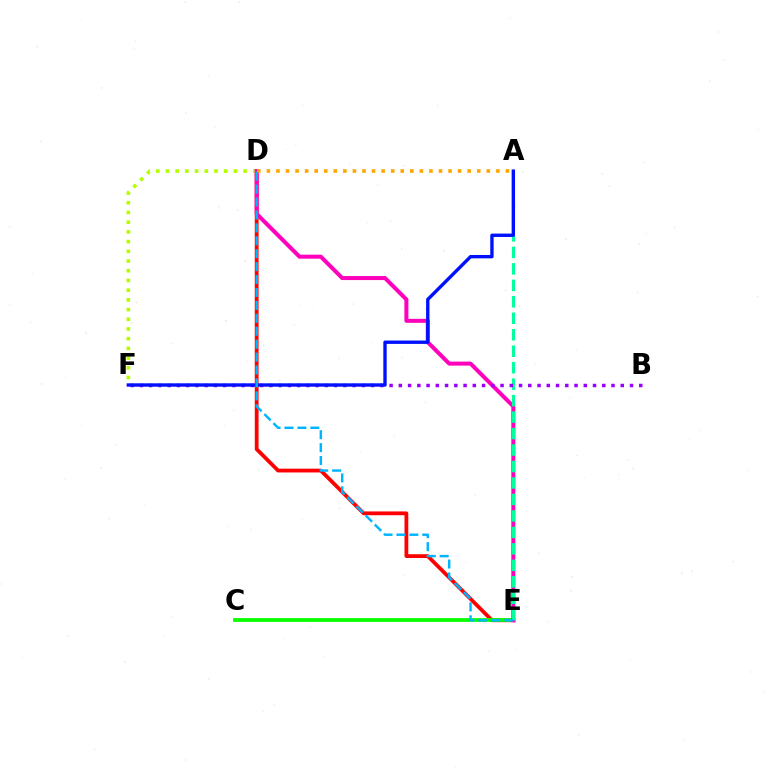{('D', 'E'): [{'color': '#ff0000', 'line_style': 'solid', 'thickness': 2.73}, {'color': '#ff00bd', 'line_style': 'solid', 'thickness': 2.89}, {'color': '#00b5ff', 'line_style': 'dashed', 'thickness': 1.76}], ('C', 'E'): [{'color': '#08ff00', 'line_style': 'solid', 'thickness': 2.71}], ('D', 'F'): [{'color': '#b3ff00', 'line_style': 'dotted', 'thickness': 2.64}], ('A', 'D'): [{'color': '#ffa500', 'line_style': 'dotted', 'thickness': 2.6}], ('A', 'E'): [{'color': '#00ff9d', 'line_style': 'dashed', 'thickness': 2.24}], ('B', 'F'): [{'color': '#9b00ff', 'line_style': 'dotted', 'thickness': 2.51}], ('A', 'F'): [{'color': '#0010ff', 'line_style': 'solid', 'thickness': 2.42}]}